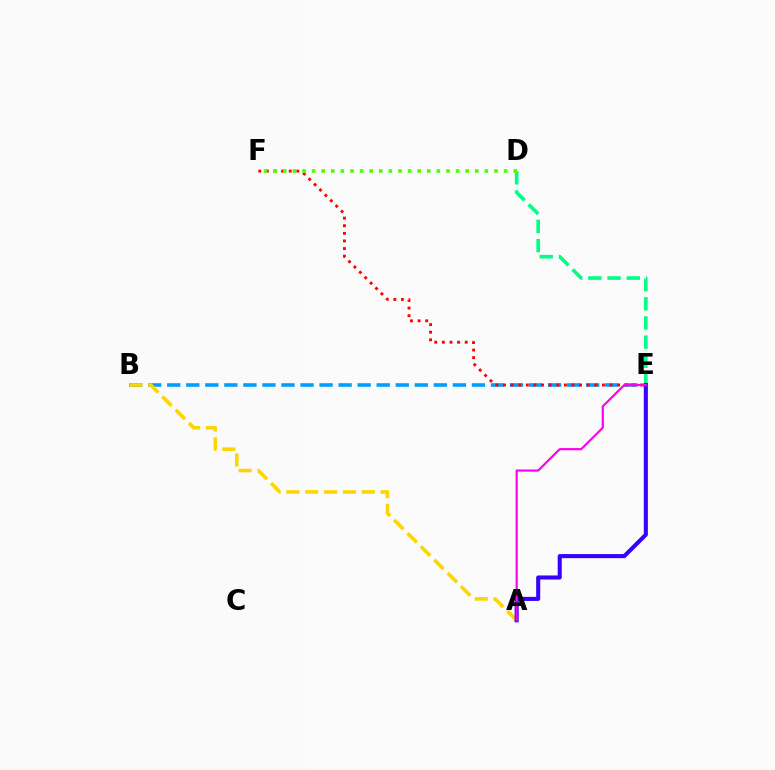{('B', 'E'): [{'color': '#009eff', 'line_style': 'dashed', 'thickness': 2.59}], ('A', 'B'): [{'color': '#ffd500', 'line_style': 'dashed', 'thickness': 2.56}], ('E', 'F'): [{'color': '#ff0000', 'line_style': 'dotted', 'thickness': 2.07}], ('D', 'E'): [{'color': '#00ff86', 'line_style': 'dashed', 'thickness': 2.6}], ('A', 'E'): [{'color': '#3700ff', 'line_style': 'solid', 'thickness': 2.94}, {'color': '#ff00ed', 'line_style': 'solid', 'thickness': 1.57}], ('D', 'F'): [{'color': '#4fff00', 'line_style': 'dotted', 'thickness': 2.61}]}